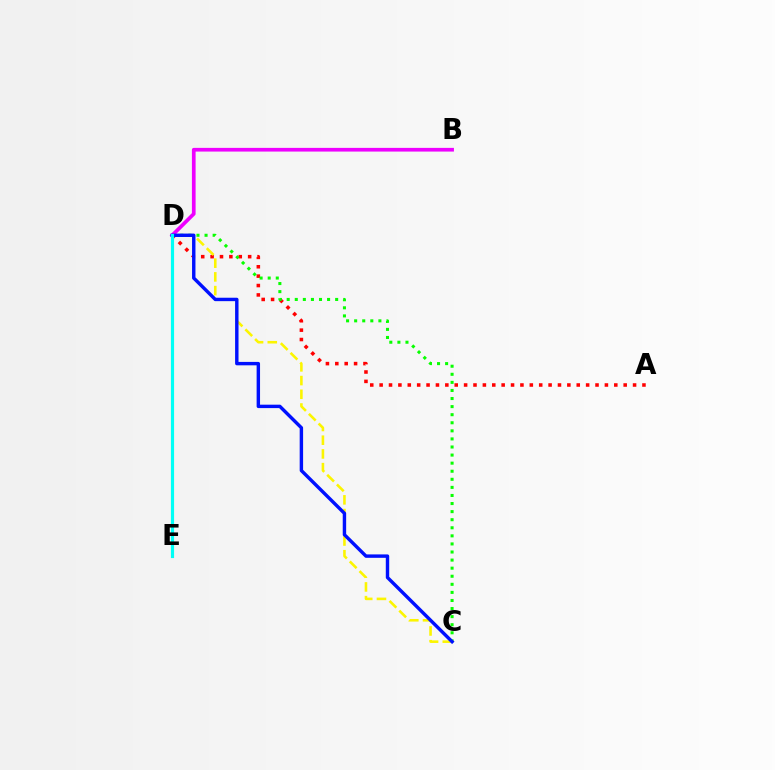{('A', 'D'): [{'color': '#ff0000', 'line_style': 'dotted', 'thickness': 2.55}], ('C', 'D'): [{'color': '#fcf500', 'line_style': 'dashed', 'thickness': 1.86}, {'color': '#08ff00', 'line_style': 'dotted', 'thickness': 2.19}, {'color': '#0010ff', 'line_style': 'solid', 'thickness': 2.46}], ('B', 'D'): [{'color': '#ee00ff', 'line_style': 'solid', 'thickness': 2.66}], ('D', 'E'): [{'color': '#00fff6', 'line_style': 'solid', 'thickness': 2.27}]}